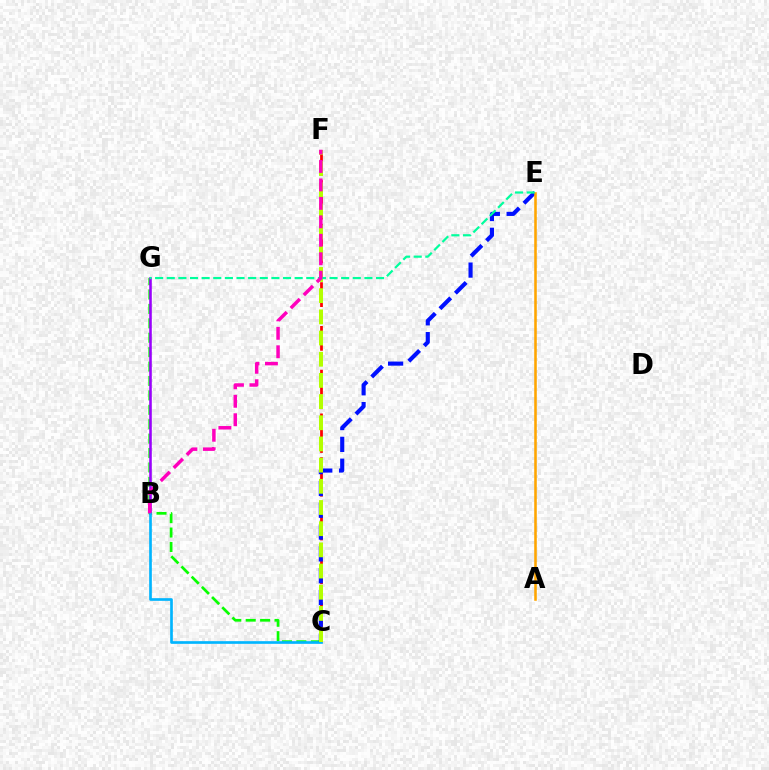{('C', 'G'): [{'color': '#08ff00', 'line_style': 'dashed', 'thickness': 1.96}], ('C', 'F'): [{'color': '#ff0000', 'line_style': 'dashed', 'thickness': 1.98}, {'color': '#b3ff00', 'line_style': 'dashed', 'thickness': 2.88}], ('B', 'G'): [{'color': '#9b00ff', 'line_style': 'solid', 'thickness': 1.84}], ('B', 'C'): [{'color': '#00b5ff', 'line_style': 'solid', 'thickness': 1.93}], ('C', 'E'): [{'color': '#0010ff', 'line_style': 'dashed', 'thickness': 2.96}], ('A', 'E'): [{'color': '#ffa500', 'line_style': 'solid', 'thickness': 1.84}], ('E', 'G'): [{'color': '#00ff9d', 'line_style': 'dashed', 'thickness': 1.58}], ('B', 'F'): [{'color': '#ff00bd', 'line_style': 'dashed', 'thickness': 2.51}]}